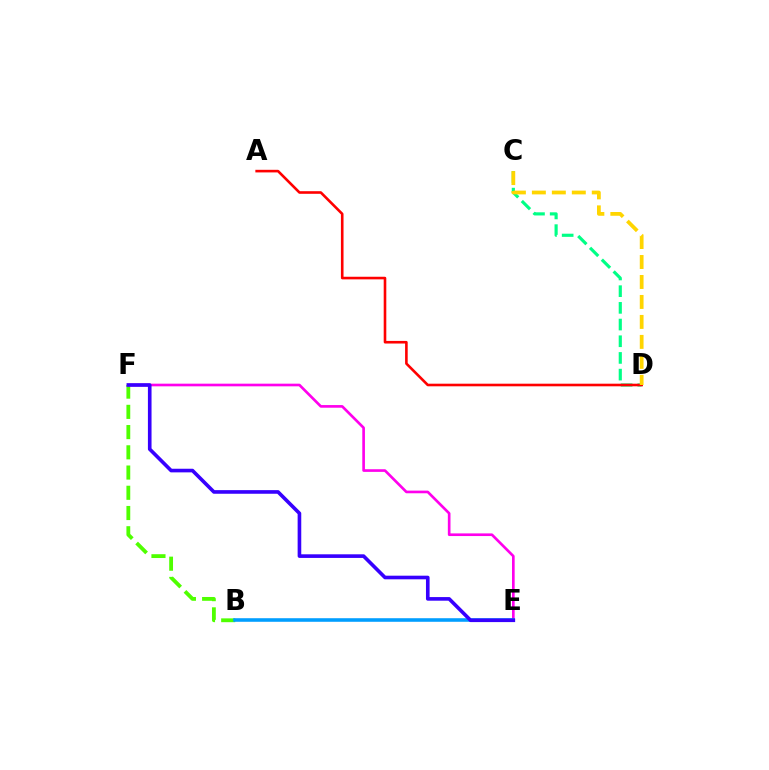{('C', 'D'): [{'color': '#00ff86', 'line_style': 'dashed', 'thickness': 2.27}, {'color': '#ffd500', 'line_style': 'dashed', 'thickness': 2.71}], ('A', 'D'): [{'color': '#ff0000', 'line_style': 'solid', 'thickness': 1.88}], ('B', 'F'): [{'color': '#4fff00', 'line_style': 'dashed', 'thickness': 2.75}], ('E', 'F'): [{'color': '#ff00ed', 'line_style': 'solid', 'thickness': 1.91}, {'color': '#3700ff', 'line_style': 'solid', 'thickness': 2.61}], ('B', 'E'): [{'color': '#009eff', 'line_style': 'solid', 'thickness': 2.57}]}